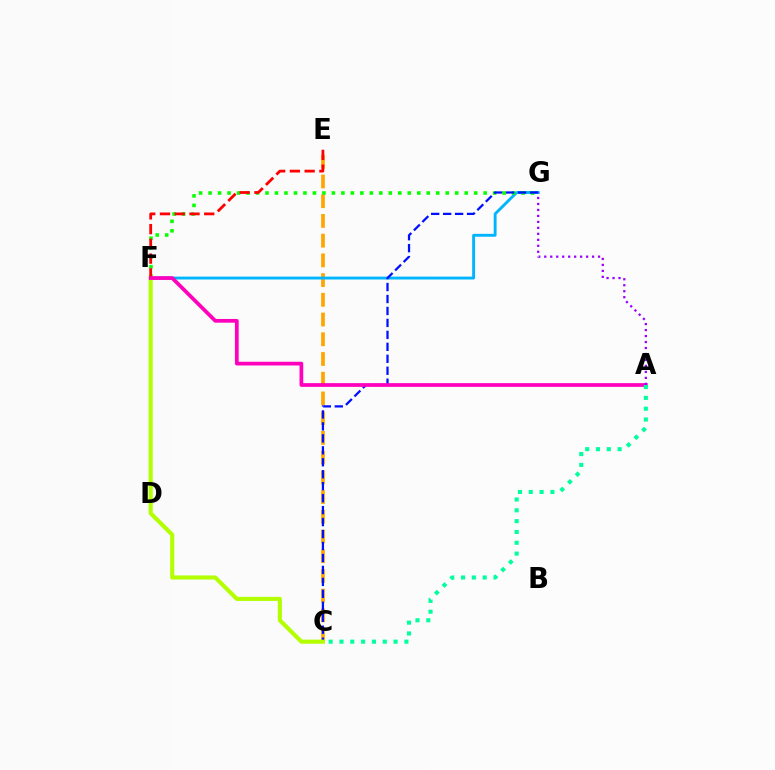{('C', 'E'): [{'color': '#ffa500', 'line_style': 'dashed', 'thickness': 2.68}], ('F', 'G'): [{'color': '#00b5ff', 'line_style': 'solid', 'thickness': 2.07}, {'color': '#08ff00', 'line_style': 'dotted', 'thickness': 2.58}], ('C', 'G'): [{'color': '#0010ff', 'line_style': 'dashed', 'thickness': 1.62}], ('C', 'F'): [{'color': '#b3ff00', 'line_style': 'solid', 'thickness': 2.95}], ('E', 'F'): [{'color': '#ff0000', 'line_style': 'dashed', 'thickness': 2.0}], ('A', 'F'): [{'color': '#ff00bd', 'line_style': 'solid', 'thickness': 2.69}], ('A', 'C'): [{'color': '#00ff9d', 'line_style': 'dotted', 'thickness': 2.94}], ('A', 'G'): [{'color': '#9b00ff', 'line_style': 'dotted', 'thickness': 1.62}]}